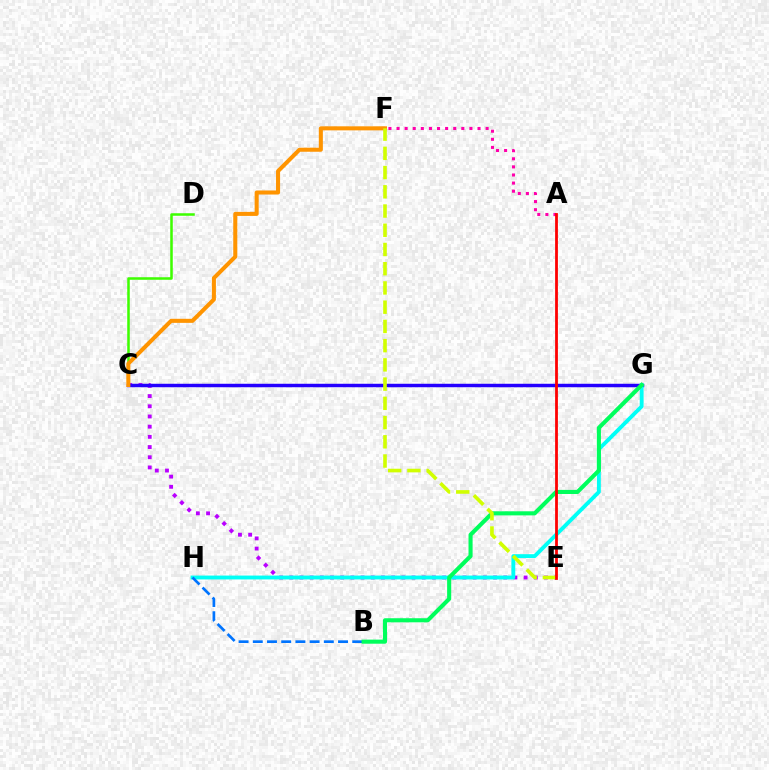{('C', 'E'): [{'color': '#b900ff', 'line_style': 'dotted', 'thickness': 2.77}], ('C', 'G'): [{'color': '#2500ff', 'line_style': 'solid', 'thickness': 2.49}], ('G', 'H'): [{'color': '#00fff6', 'line_style': 'solid', 'thickness': 2.78}], ('A', 'F'): [{'color': '#ff00ac', 'line_style': 'dotted', 'thickness': 2.2}], ('B', 'H'): [{'color': '#0074ff', 'line_style': 'dashed', 'thickness': 1.93}], ('B', 'G'): [{'color': '#00ff5c', 'line_style': 'solid', 'thickness': 2.94}], ('C', 'D'): [{'color': '#3dff00', 'line_style': 'solid', 'thickness': 1.82}], ('C', 'F'): [{'color': '#ff9400', 'line_style': 'solid', 'thickness': 2.92}], ('E', 'F'): [{'color': '#d1ff00', 'line_style': 'dashed', 'thickness': 2.61}], ('A', 'E'): [{'color': '#ff0000', 'line_style': 'solid', 'thickness': 2.0}]}